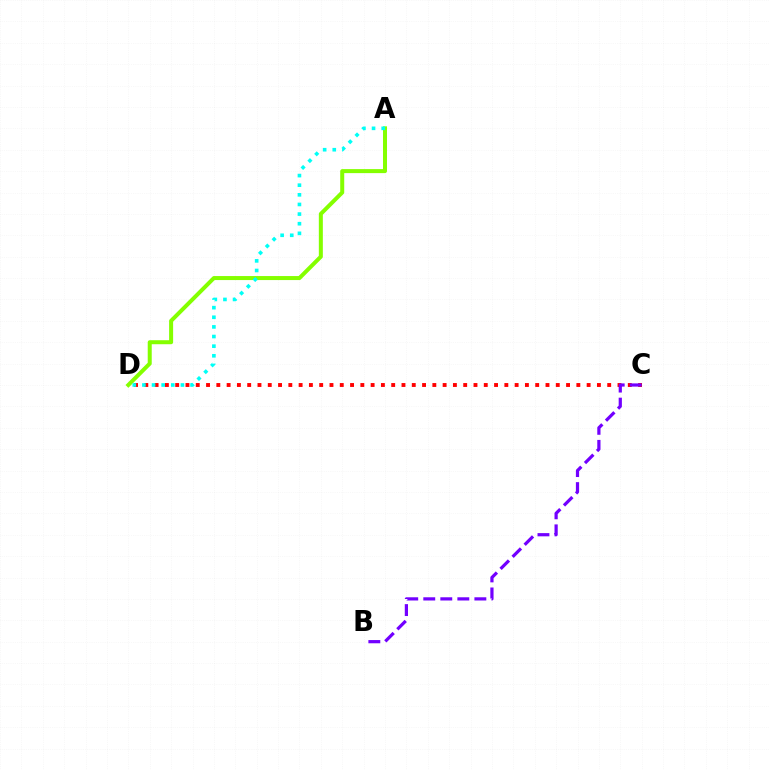{('A', 'D'): [{'color': '#84ff00', 'line_style': 'solid', 'thickness': 2.89}, {'color': '#00fff6', 'line_style': 'dotted', 'thickness': 2.62}], ('C', 'D'): [{'color': '#ff0000', 'line_style': 'dotted', 'thickness': 2.79}], ('B', 'C'): [{'color': '#7200ff', 'line_style': 'dashed', 'thickness': 2.31}]}